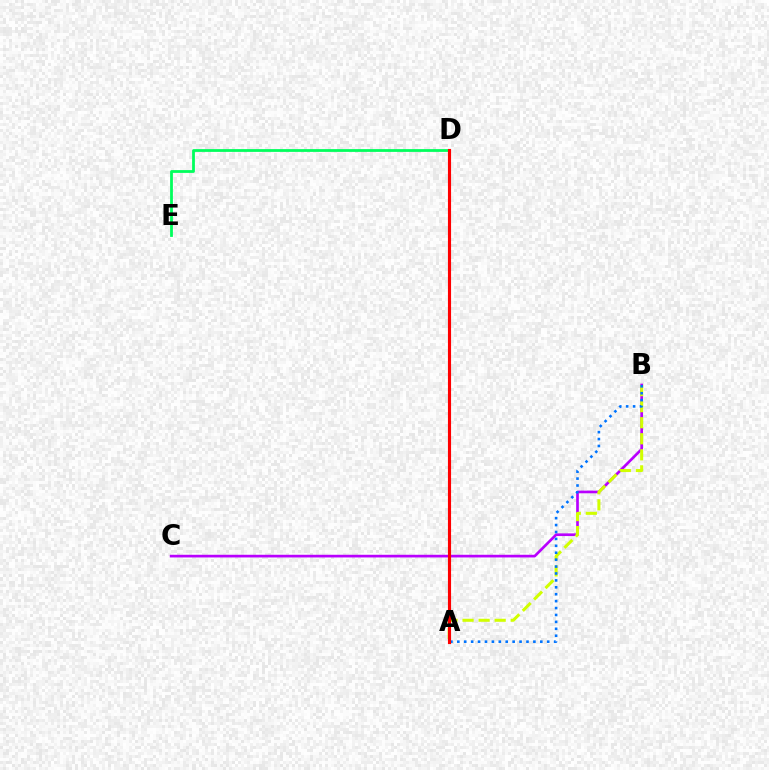{('B', 'C'): [{'color': '#b900ff', 'line_style': 'solid', 'thickness': 1.92}], ('A', 'B'): [{'color': '#d1ff00', 'line_style': 'dashed', 'thickness': 2.18}, {'color': '#0074ff', 'line_style': 'dotted', 'thickness': 1.88}], ('D', 'E'): [{'color': '#00ff5c', 'line_style': 'solid', 'thickness': 2.0}], ('A', 'D'): [{'color': '#ff0000', 'line_style': 'solid', 'thickness': 2.25}]}